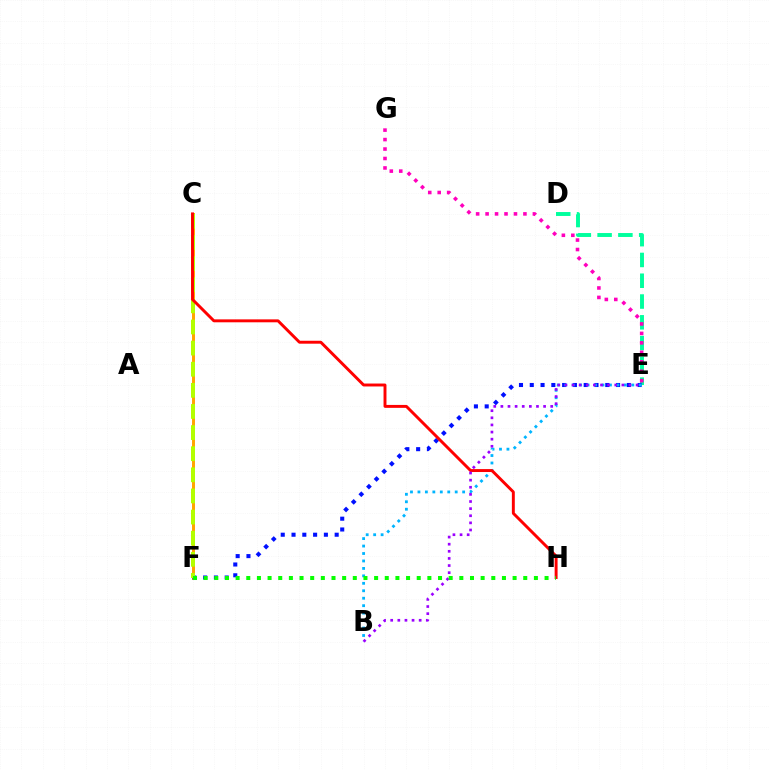{('C', 'F'): [{'color': '#ffa500', 'line_style': 'solid', 'thickness': 2.14}, {'color': '#b3ff00', 'line_style': 'dashed', 'thickness': 2.87}], ('D', 'E'): [{'color': '#00ff9d', 'line_style': 'dashed', 'thickness': 2.82}], ('E', 'F'): [{'color': '#0010ff', 'line_style': 'dotted', 'thickness': 2.93}], ('E', 'G'): [{'color': '#ff00bd', 'line_style': 'dotted', 'thickness': 2.57}], ('B', 'E'): [{'color': '#00b5ff', 'line_style': 'dotted', 'thickness': 2.03}, {'color': '#9b00ff', 'line_style': 'dotted', 'thickness': 1.93}], ('C', 'H'): [{'color': '#ff0000', 'line_style': 'solid', 'thickness': 2.11}], ('F', 'H'): [{'color': '#08ff00', 'line_style': 'dotted', 'thickness': 2.89}]}